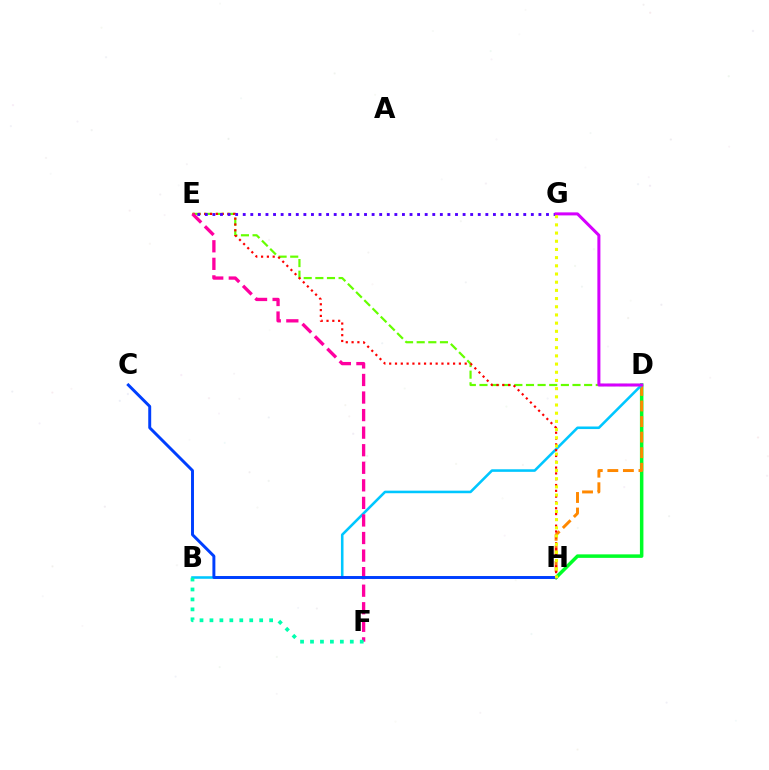{('D', 'H'): [{'color': '#00ff27', 'line_style': 'solid', 'thickness': 2.52}, {'color': '#ff8800', 'line_style': 'dashed', 'thickness': 2.11}], ('B', 'D'): [{'color': '#00c7ff', 'line_style': 'solid', 'thickness': 1.85}], ('D', 'E'): [{'color': '#66ff00', 'line_style': 'dashed', 'thickness': 1.58}], ('E', 'H'): [{'color': '#ff0000', 'line_style': 'dotted', 'thickness': 1.58}], ('E', 'F'): [{'color': '#ff00a0', 'line_style': 'dashed', 'thickness': 2.39}], ('E', 'G'): [{'color': '#4f00ff', 'line_style': 'dotted', 'thickness': 2.06}], ('C', 'H'): [{'color': '#003fff', 'line_style': 'solid', 'thickness': 2.12}], ('B', 'F'): [{'color': '#00ffaf', 'line_style': 'dotted', 'thickness': 2.7}], ('D', 'G'): [{'color': '#d600ff', 'line_style': 'solid', 'thickness': 2.18}], ('G', 'H'): [{'color': '#eeff00', 'line_style': 'dotted', 'thickness': 2.22}]}